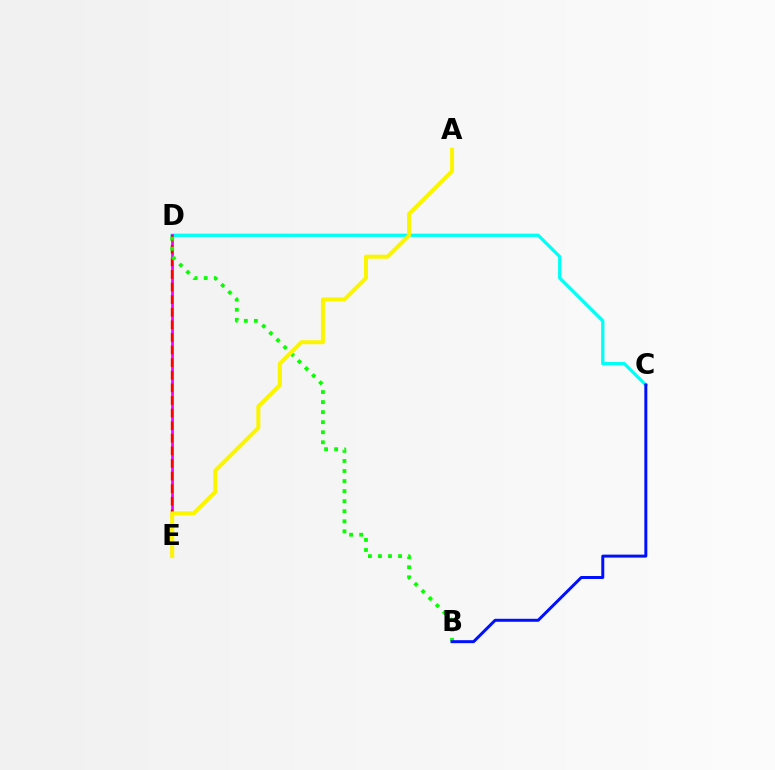{('C', 'D'): [{'color': '#00fff6', 'line_style': 'solid', 'thickness': 2.35}], ('D', 'E'): [{'color': '#ee00ff', 'line_style': 'solid', 'thickness': 1.97}, {'color': '#ff0000', 'line_style': 'dashed', 'thickness': 1.71}], ('B', 'D'): [{'color': '#08ff00', 'line_style': 'dotted', 'thickness': 2.73}], ('A', 'E'): [{'color': '#fcf500', 'line_style': 'solid', 'thickness': 2.89}], ('B', 'C'): [{'color': '#0010ff', 'line_style': 'solid', 'thickness': 2.15}]}